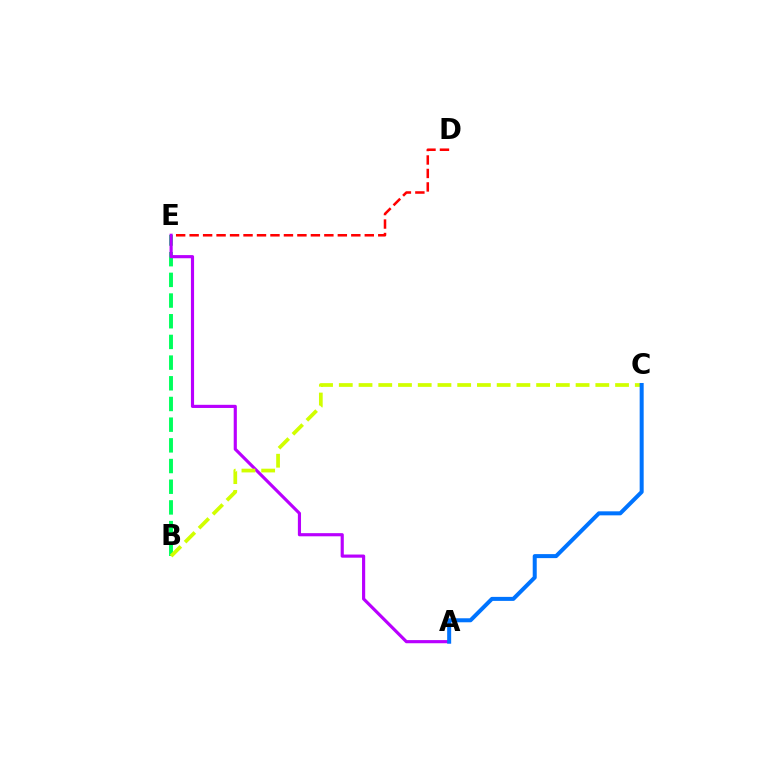{('B', 'E'): [{'color': '#00ff5c', 'line_style': 'dashed', 'thickness': 2.81}], ('D', 'E'): [{'color': '#ff0000', 'line_style': 'dashed', 'thickness': 1.83}], ('A', 'E'): [{'color': '#b900ff', 'line_style': 'solid', 'thickness': 2.27}], ('B', 'C'): [{'color': '#d1ff00', 'line_style': 'dashed', 'thickness': 2.68}], ('A', 'C'): [{'color': '#0074ff', 'line_style': 'solid', 'thickness': 2.89}]}